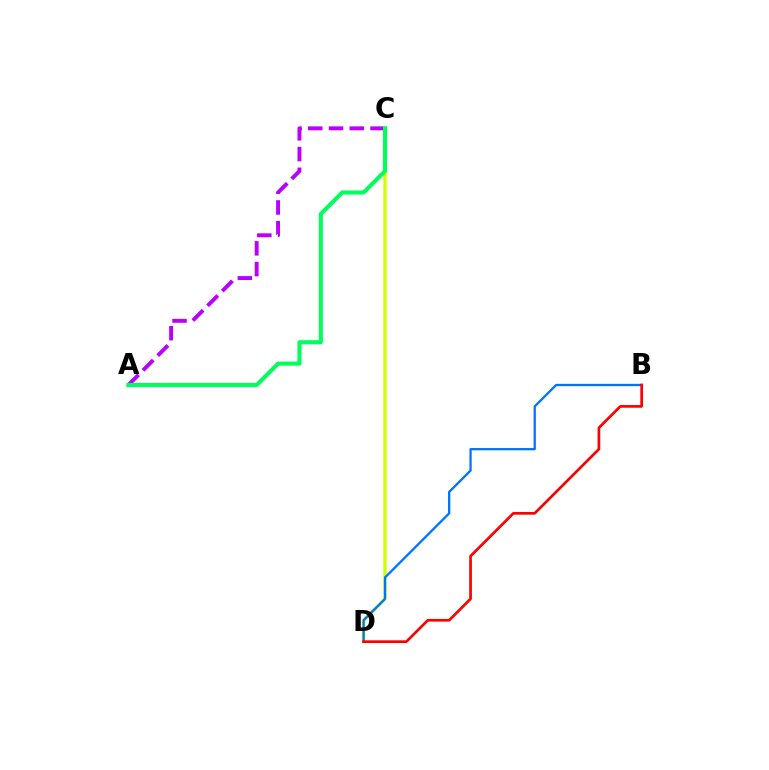{('A', 'C'): [{'color': '#b900ff', 'line_style': 'dashed', 'thickness': 2.82}, {'color': '#00ff5c', 'line_style': 'solid', 'thickness': 2.94}], ('C', 'D'): [{'color': '#d1ff00', 'line_style': 'solid', 'thickness': 2.4}], ('B', 'D'): [{'color': '#0074ff', 'line_style': 'solid', 'thickness': 1.65}, {'color': '#ff0000', 'line_style': 'solid', 'thickness': 1.95}]}